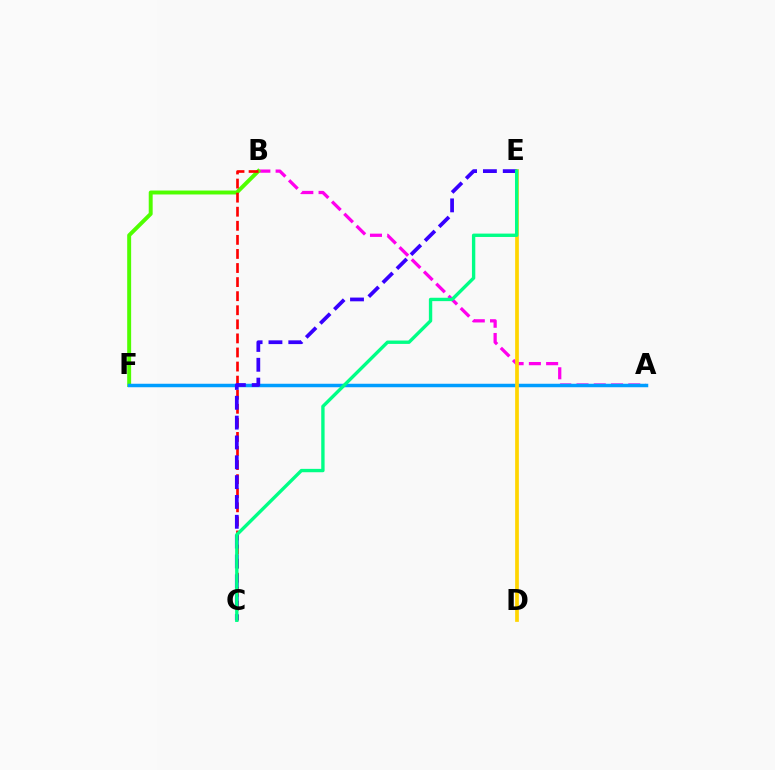{('A', 'B'): [{'color': '#ff00ed', 'line_style': 'dashed', 'thickness': 2.34}], ('B', 'F'): [{'color': '#4fff00', 'line_style': 'solid', 'thickness': 2.84}], ('B', 'C'): [{'color': '#ff0000', 'line_style': 'dashed', 'thickness': 1.91}], ('A', 'F'): [{'color': '#009eff', 'line_style': 'solid', 'thickness': 2.51}], ('D', 'E'): [{'color': '#ffd500', 'line_style': 'solid', 'thickness': 2.67}], ('C', 'E'): [{'color': '#3700ff', 'line_style': 'dashed', 'thickness': 2.7}, {'color': '#00ff86', 'line_style': 'solid', 'thickness': 2.42}]}